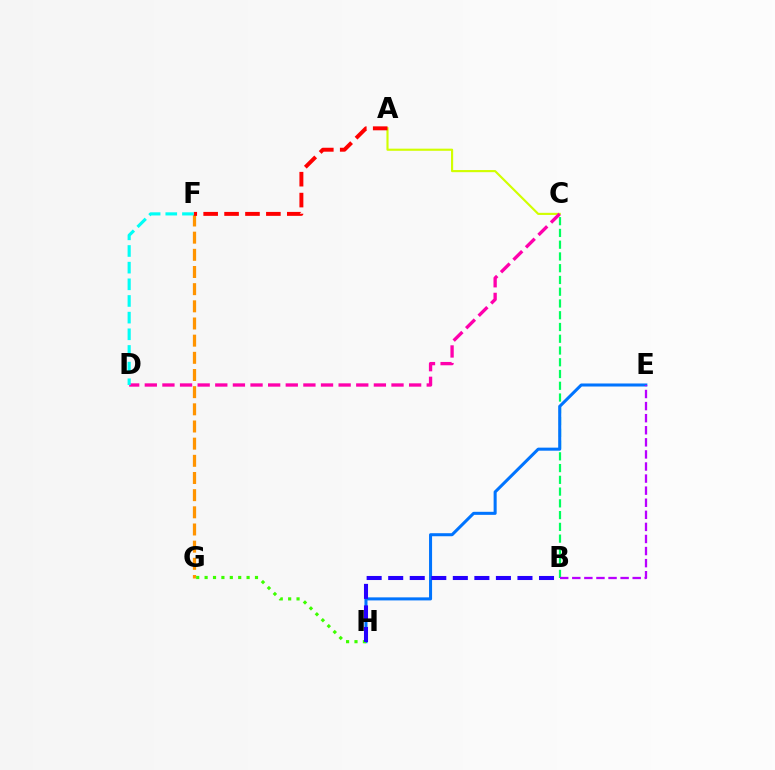{('B', 'C'): [{'color': '#00ff5c', 'line_style': 'dashed', 'thickness': 1.6}], ('F', 'G'): [{'color': '#ff9400', 'line_style': 'dashed', 'thickness': 2.33}], ('A', 'C'): [{'color': '#d1ff00', 'line_style': 'solid', 'thickness': 1.54}], ('E', 'H'): [{'color': '#0074ff', 'line_style': 'solid', 'thickness': 2.19}], ('G', 'H'): [{'color': '#3dff00', 'line_style': 'dotted', 'thickness': 2.28}], ('A', 'F'): [{'color': '#ff0000', 'line_style': 'dashed', 'thickness': 2.84}], ('C', 'D'): [{'color': '#ff00ac', 'line_style': 'dashed', 'thickness': 2.39}], ('B', 'H'): [{'color': '#2500ff', 'line_style': 'dashed', 'thickness': 2.93}], ('D', 'F'): [{'color': '#00fff6', 'line_style': 'dashed', 'thickness': 2.26}], ('B', 'E'): [{'color': '#b900ff', 'line_style': 'dashed', 'thickness': 1.64}]}